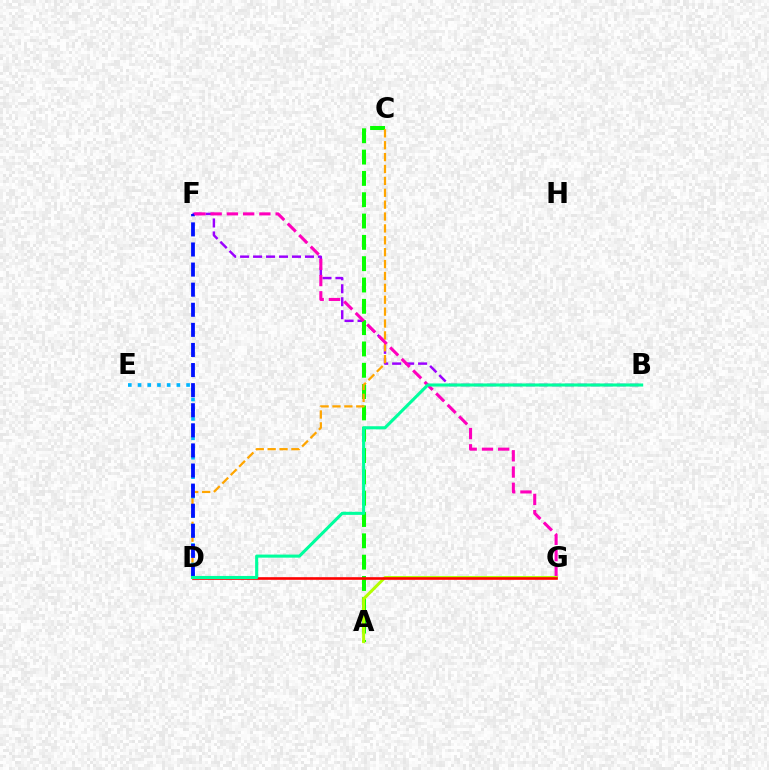{('B', 'F'): [{'color': '#9b00ff', 'line_style': 'dashed', 'thickness': 1.76}], ('A', 'C'): [{'color': '#08ff00', 'line_style': 'dashed', 'thickness': 2.9}], ('C', 'D'): [{'color': '#ffa500', 'line_style': 'dashed', 'thickness': 1.61}], ('D', 'E'): [{'color': '#00b5ff', 'line_style': 'dotted', 'thickness': 2.64}], ('D', 'F'): [{'color': '#0010ff', 'line_style': 'dashed', 'thickness': 2.73}], ('F', 'G'): [{'color': '#ff00bd', 'line_style': 'dashed', 'thickness': 2.21}], ('A', 'G'): [{'color': '#b3ff00', 'line_style': 'solid', 'thickness': 2.15}], ('D', 'G'): [{'color': '#ff0000', 'line_style': 'solid', 'thickness': 1.89}], ('B', 'D'): [{'color': '#00ff9d', 'line_style': 'solid', 'thickness': 2.22}]}